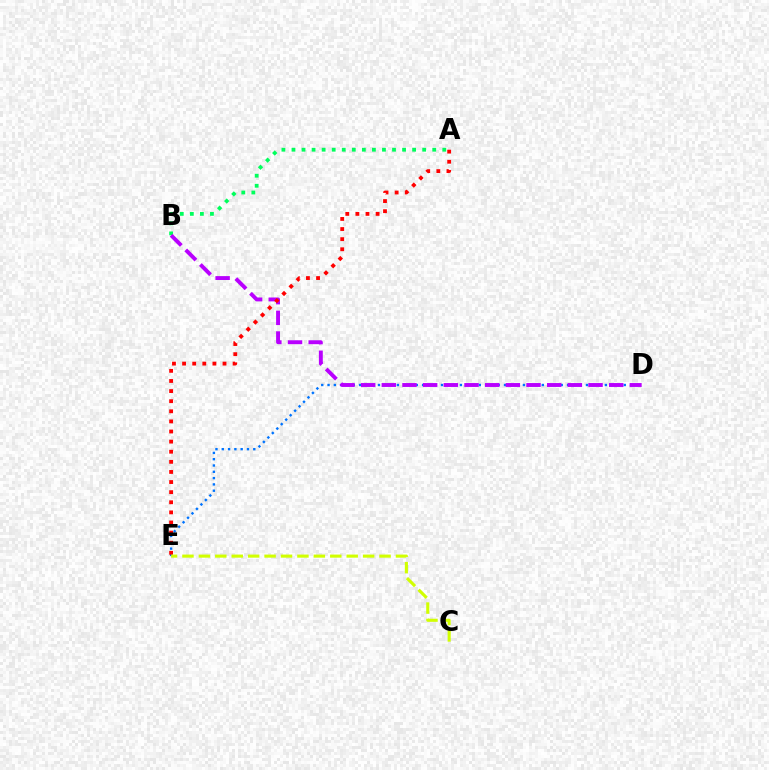{('D', 'E'): [{'color': '#0074ff', 'line_style': 'dotted', 'thickness': 1.71}], ('A', 'B'): [{'color': '#00ff5c', 'line_style': 'dotted', 'thickness': 2.73}], ('B', 'D'): [{'color': '#b900ff', 'line_style': 'dashed', 'thickness': 2.81}], ('A', 'E'): [{'color': '#ff0000', 'line_style': 'dotted', 'thickness': 2.75}], ('C', 'E'): [{'color': '#d1ff00', 'line_style': 'dashed', 'thickness': 2.23}]}